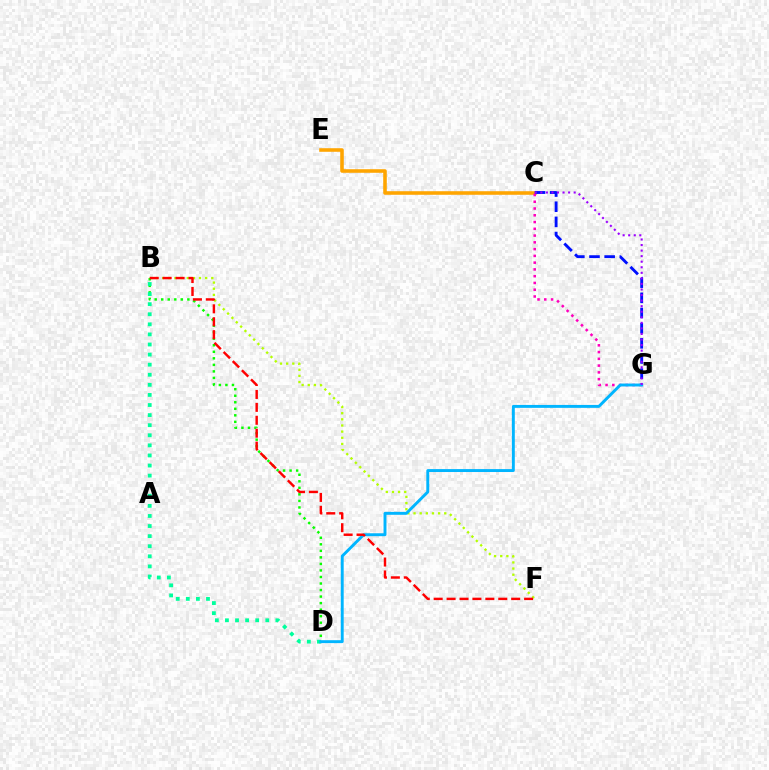{('C', 'E'): [{'color': '#ffa500', 'line_style': 'solid', 'thickness': 2.57}], ('C', 'G'): [{'color': '#0010ff', 'line_style': 'dashed', 'thickness': 2.06}, {'color': '#ff00bd', 'line_style': 'dotted', 'thickness': 1.84}, {'color': '#9b00ff', 'line_style': 'dotted', 'thickness': 1.51}], ('B', 'F'): [{'color': '#b3ff00', 'line_style': 'dotted', 'thickness': 1.67}, {'color': '#ff0000', 'line_style': 'dashed', 'thickness': 1.75}], ('B', 'D'): [{'color': '#08ff00', 'line_style': 'dotted', 'thickness': 1.78}, {'color': '#00ff9d', 'line_style': 'dotted', 'thickness': 2.74}], ('D', 'G'): [{'color': '#00b5ff', 'line_style': 'solid', 'thickness': 2.1}]}